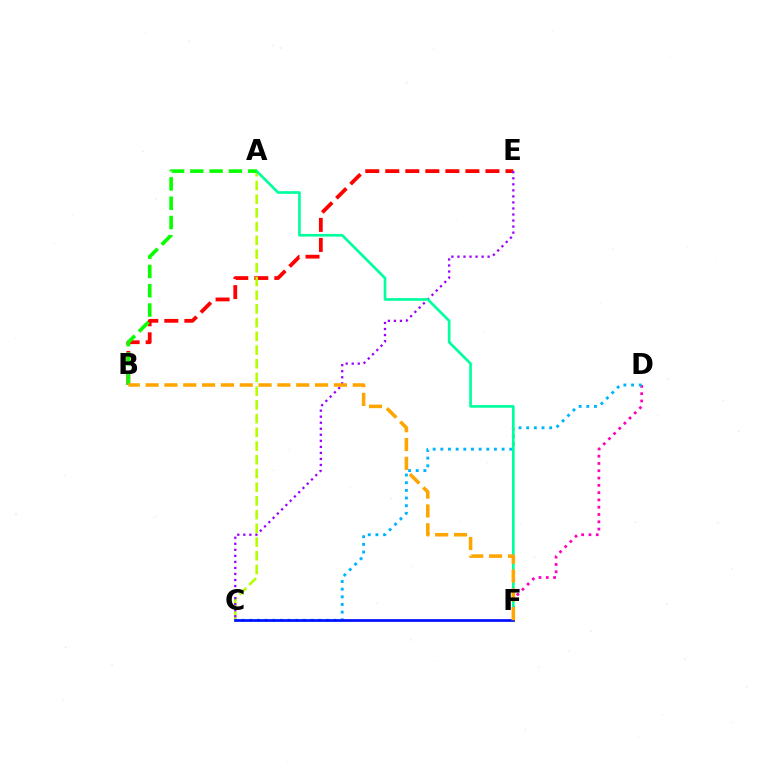{('B', 'E'): [{'color': '#ff0000', 'line_style': 'dashed', 'thickness': 2.72}], ('D', 'F'): [{'color': '#ff00bd', 'line_style': 'dotted', 'thickness': 1.98}], ('A', 'C'): [{'color': '#b3ff00', 'line_style': 'dashed', 'thickness': 1.86}], ('C', 'E'): [{'color': '#9b00ff', 'line_style': 'dotted', 'thickness': 1.64}], ('C', 'D'): [{'color': '#00b5ff', 'line_style': 'dotted', 'thickness': 2.08}], ('A', 'F'): [{'color': '#00ff9d', 'line_style': 'solid', 'thickness': 1.92}], ('C', 'F'): [{'color': '#0010ff', 'line_style': 'solid', 'thickness': 1.96}], ('A', 'B'): [{'color': '#08ff00', 'line_style': 'dashed', 'thickness': 2.62}], ('B', 'F'): [{'color': '#ffa500', 'line_style': 'dashed', 'thickness': 2.56}]}